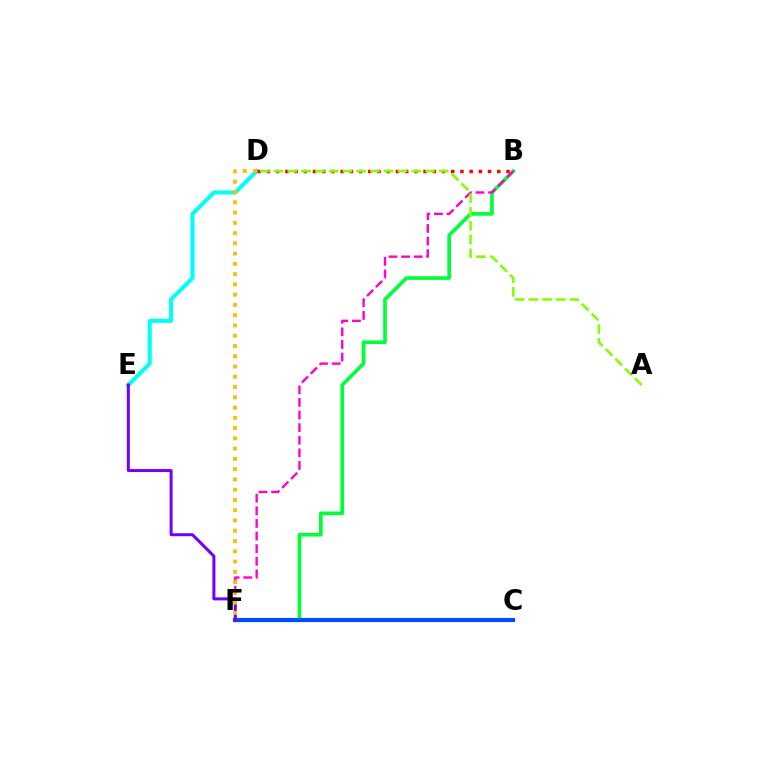{('B', 'F'): [{'color': '#00ff39', 'line_style': 'solid', 'thickness': 2.64}, {'color': '#ff00cf', 'line_style': 'dashed', 'thickness': 1.71}], ('D', 'E'): [{'color': '#00fff6', 'line_style': 'solid', 'thickness': 2.93}], ('B', 'D'): [{'color': '#ff0000', 'line_style': 'dotted', 'thickness': 2.5}], ('A', 'D'): [{'color': '#84ff00', 'line_style': 'dashed', 'thickness': 1.87}], ('C', 'F'): [{'color': '#004bff', 'line_style': 'solid', 'thickness': 2.98}], ('E', 'F'): [{'color': '#7200ff', 'line_style': 'solid', 'thickness': 2.17}], ('D', 'F'): [{'color': '#ffbd00', 'line_style': 'dotted', 'thickness': 2.79}]}